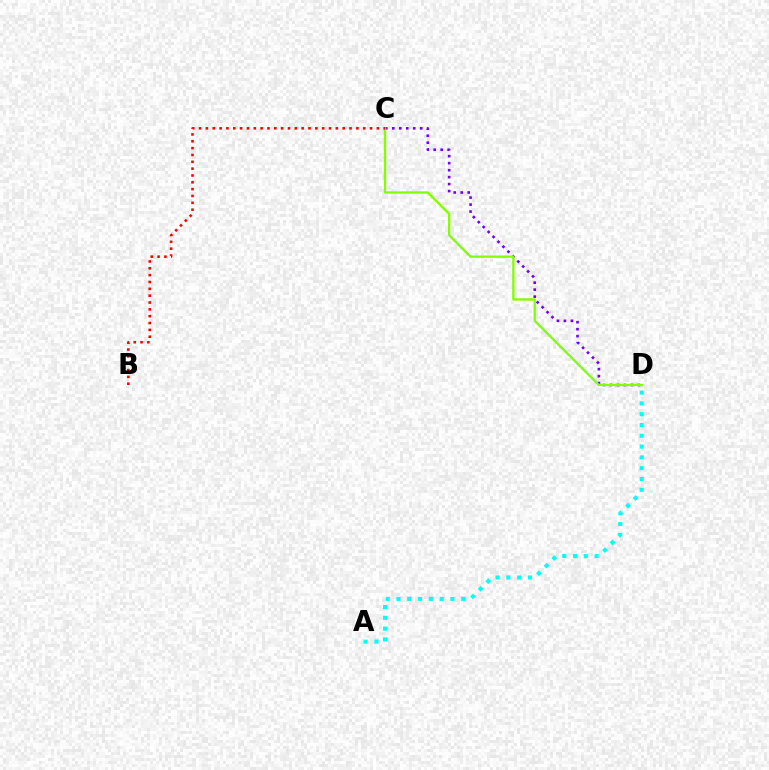{('C', 'D'): [{'color': '#7200ff', 'line_style': 'dotted', 'thickness': 1.9}, {'color': '#84ff00', 'line_style': 'solid', 'thickness': 1.66}], ('A', 'D'): [{'color': '#00fff6', 'line_style': 'dotted', 'thickness': 2.93}], ('B', 'C'): [{'color': '#ff0000', 'line_style': 'dotted', 'thickness': 1.86}]}